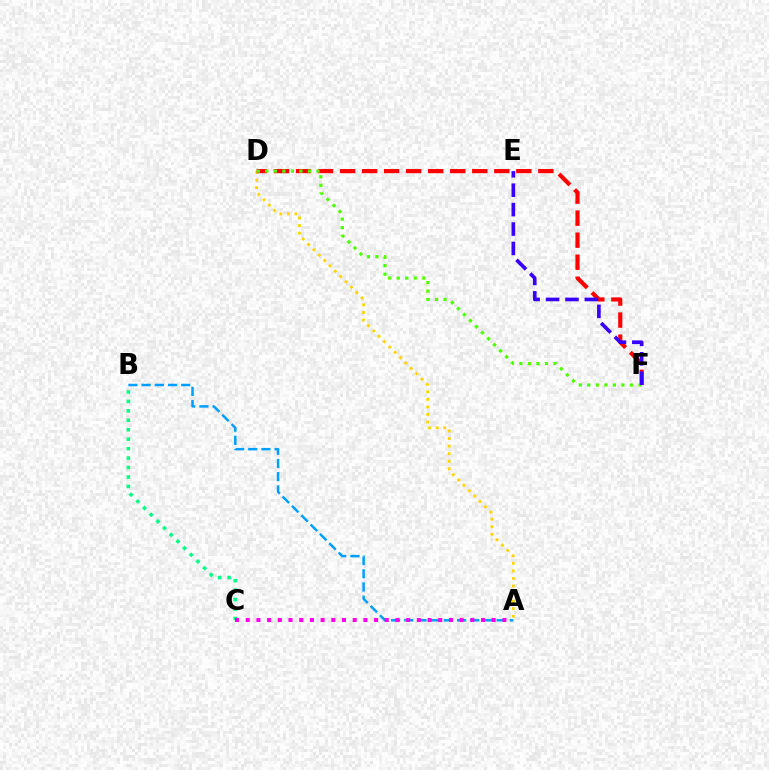{('A', 'D'): [{'color': '#ffd500', 'line_style': 'dotted', 'thickness': 2.06}], ('A', 'B'): [{'color': '#009eff', 'line_style': 'dashed', 'thickness': 1.79}], ('D', 'F'): [{'color': '#ff0000', 'line_style': 'dashed', 'thickness': 2.99}, {'color': '#4fff00', 'line_style': 'dotted', 'thickness': 2.32}], ('B', 'C'): [{'color': '#00ff86', 'line_style': 'dotted', 'thickness': 2.57}], ('E', 'F'): [{'color': '#3700ff', 'line_style': 'dashed', 'thickness': 2.64}], ('A', 'C'): [{'color': '#ff00ed', 'line_style': 'dotted', 'thickness': 2.91}]}